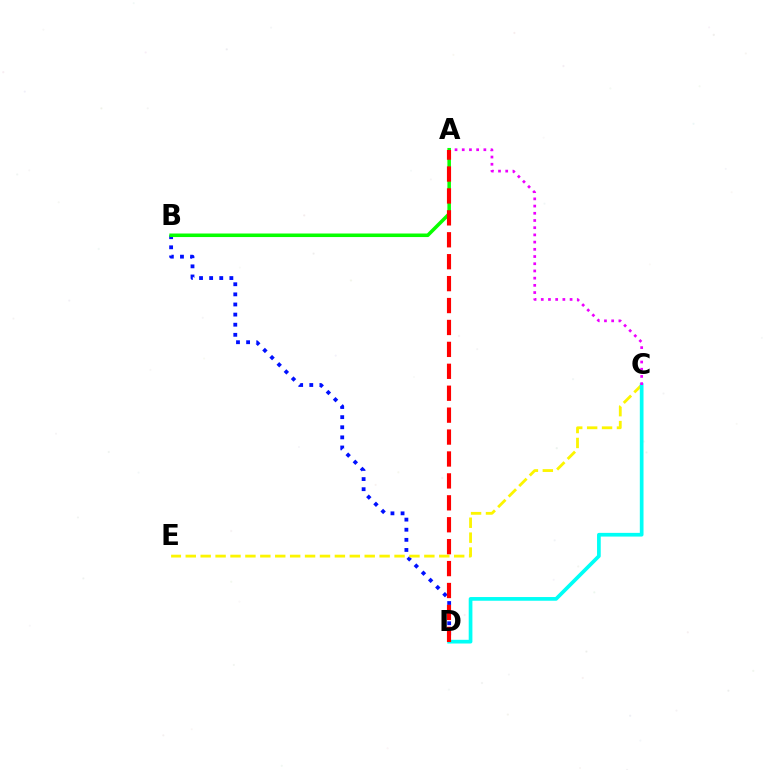{('B', 'D'): [{'color': '#0010ff', 'line_style': 'dotted', 'thickness': 2.75}], ('C', 'E'): [{'color': '#fcf500', 'line_style': 'dashed', 'thickness': 2.03}], ('C', 'D'): [{'color': '#00fff6', 'line_style': 'solid', 'thickness': 2.66}], ('A', 'C'): [{'color': '#ee00ff', 'line_style': 'dotted', 'thickness': 1.96}], ('A', 'B'): [{'color': '#08ff00', 'line_style': 'solid', 'thickness': 2.55}], ('A', 'D'): [{'color': '#ff0000', 'line_style': 'dashed', 'thickness': 2.98}]}